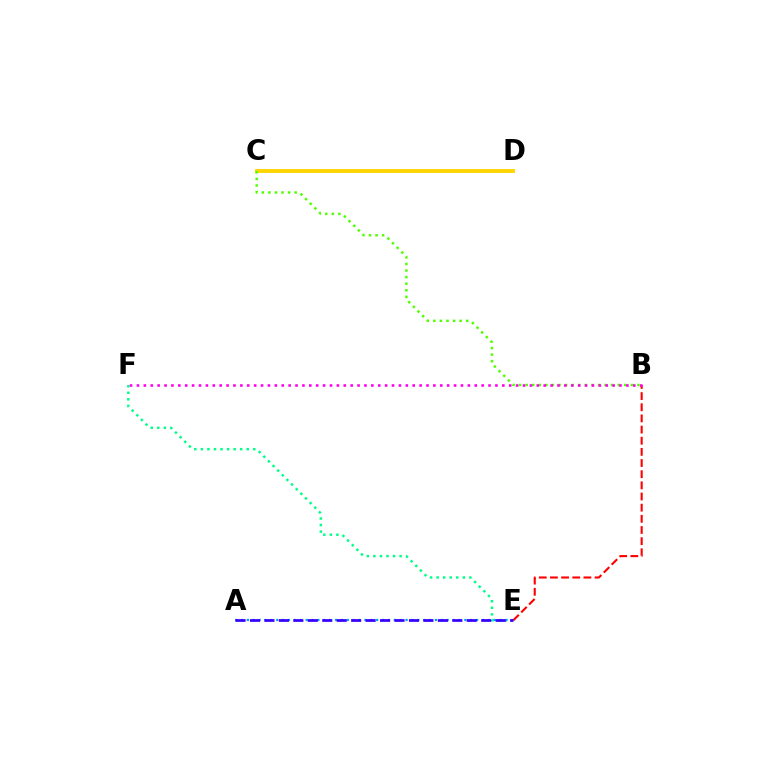{('C', 'D'): [{'color': '#ffd500', 'line_style': 'solid', 'thickness': 2.78}], ('E', 'F'): [{'color': '#00ff86', 'line_style': 'dotted', 'thickness': 1.78}], ('B', 'C'): [{'color': '#4fff00', 'line_style': 'dotted', 'thickness': 1.79}], ('B', 'E'): [{'color': '#ff0000', 'line_style': 'dashed', 'thickness': 1.52}], ('A', 'E'): [{'color': '#009eff', 'line_style': 'dotted', 'thickness': 1.6}, {'color': '#3700ff', 'line_style': 'dashed', 'thickness': 1.96}], ('B', 'F'): [{'color': '#ff00ed', 'line_style': 'dotted', 'thickness': 1.87}]}